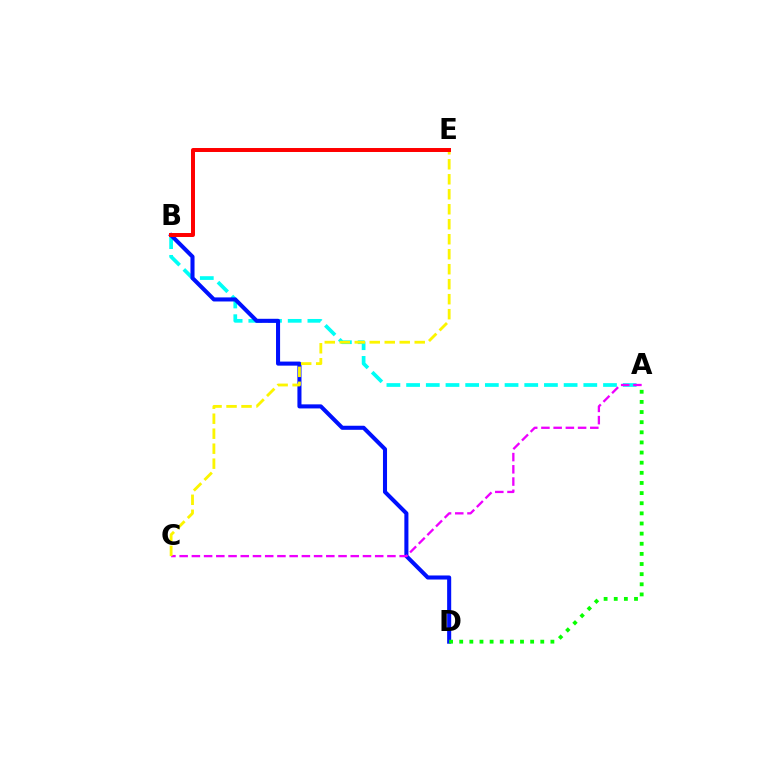{('A', 'B'): [{'color': '#00fff6', 'line_style': 'dashed', 'thickness': 2.67}], ('B', 'D'): [{'color': '#0010ff', 'line_style': 'solid', 'thickness': 2.93}], ('A', 'C'): [{'color': '#ee00ff', 'line_style': 'dashed', 'thickness': 1.66}], ('C', 'E'): [{'color': '#fcf500', 'line_style': 'dashed', 'thickness': 2.04}], ('B', 'E'): [{'color': '#ff0000', 'line_style': 'solid', 'thickness': 2.87}], ('A', 'D'): [{'color': '#08ff00', 'line_style': 'dotted', 'thickness': 2.75}]}